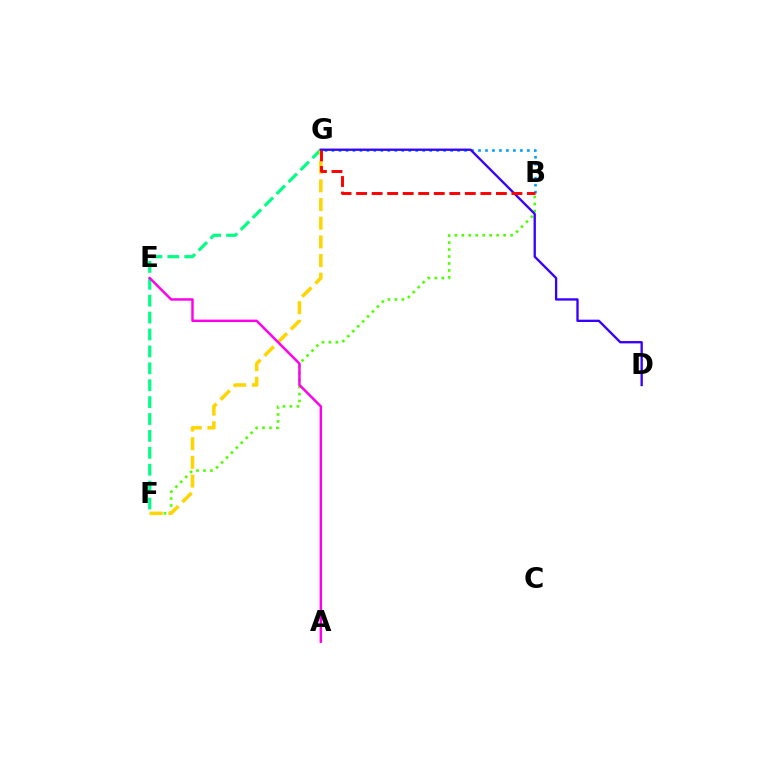{('F', 'G'): [{'color': '#00ff86', 'line_style': 'dashed', 'thickness': 2.3}, {'color': '#ffd500', 'line_style': 'dashed', 'thickness': 2.54}], ('B', 'F'): [{'color': '#4fff00', 'line_style': 'dotted', 'thickness': 1.89}], ('B', 'G'): [{'color': '#009eff', 'line_style': 'dotted', 'thickness': 1.9}, {'color': '#ff0000', 'line_style': 'dashed', 'thickness': 2.11}], ('A', 'E'): [{'color': '#ff00ed', 'line_style': 'solid', 'thickness': 1.77}], ('D', 'G'): [{'color': '#3700ff', 'line_style': 'solid', 'thickness': 1.68}]}